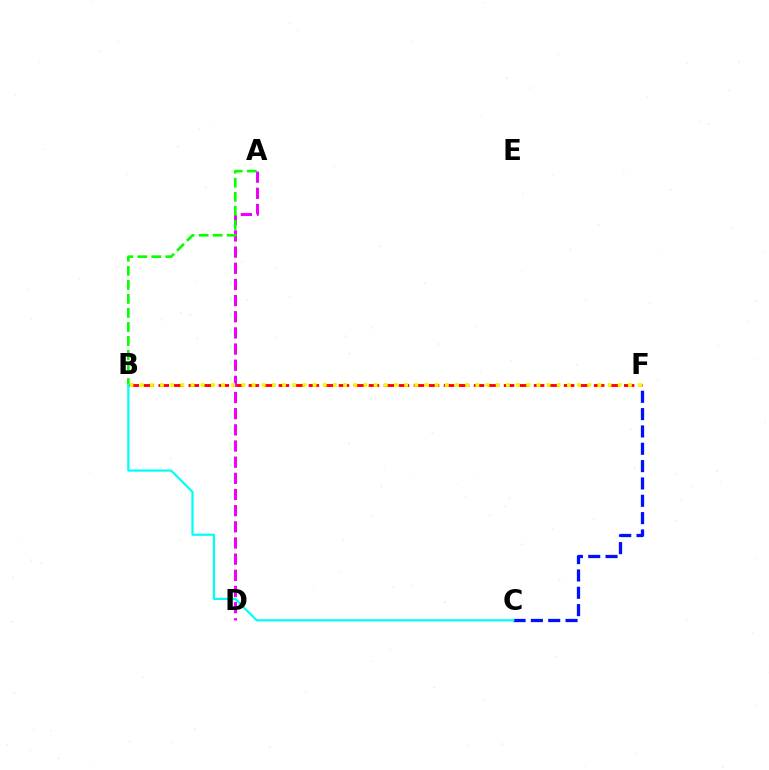{('B', 'F'): [{'color': '#ff0000', 'line_style': 'dashed', 'thickness': 2.04}, {'color': '#fcf500', 'line_style': 'dotted', 'thickness': 2.76}], ('C', 'F'): [{'color': '#0010ff', 'line_style': 'dashed', 'thickness': 2.35}], ('A', 'D'): [{'color': '#ee00ff', 'line_style': 'dashed', 'thickness': 2.2}], ('A', 'B'): [{'color': '#08ff00', 'line_style': 'dashed', 'thickness': 1.91}], ('B', 'C'): [{'color': '#00fff6', 'line_style': 'solid', 'thickness': 1.6}]}